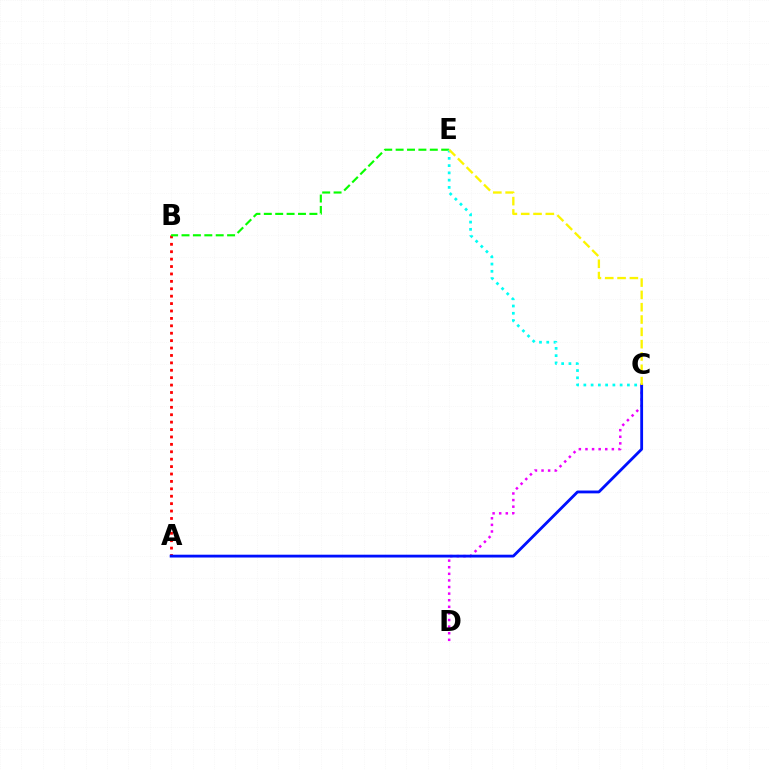{('A', 'B'): [{'color': '#ff0000', 'line_style': 'dotted', 'thickness': 2.01}], ('B', 'E'): [{'color': '#08ff00', 'line_style': 'dashed', 'thickness': 1.55}], ('C', 'D'): [{'color': '#ee00ff', 'line_style': 'dotted', 'thickness': 1.79}], ('C', 'E'): [{'color': '#00fff6', 'line_style': 'dotted', 'thickness': 1.97}, {'color': '#fcf500', 'line_style': 'dashed', 'thickness': 1.67}], ('A', 'C'): [{'color': '#0010ff', 'line_style': 'solid', 'thickness': 2.03}]}